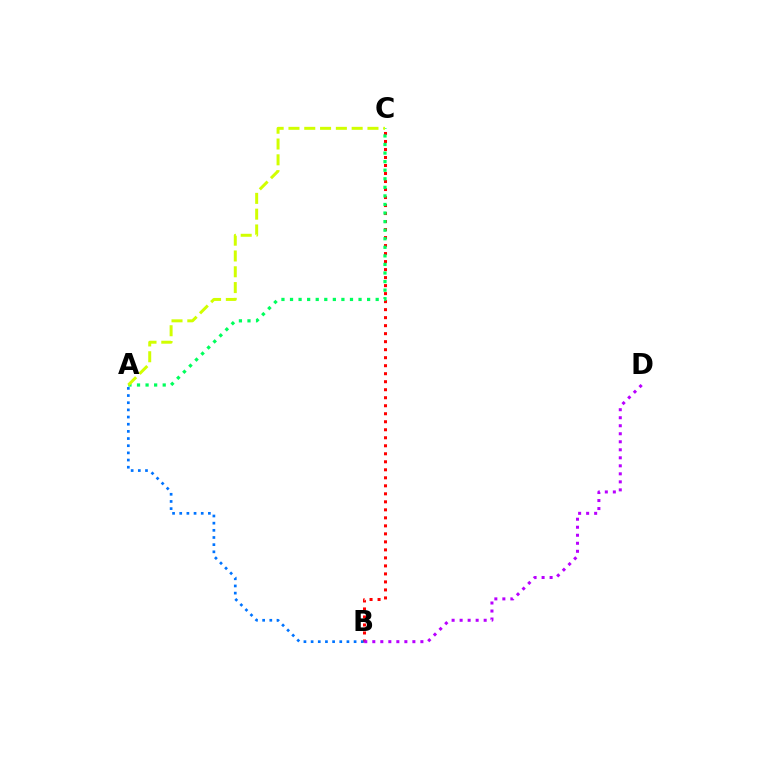{('B', 'C'): [{'color': '#ff0000', 'line_style': 'dotted', 'thickness': 2.18}], ('A', 'B'): [{'color': '#0074ff', 'line_style': 'dotted', 'thickness': 1.95}], ('B', 'D'): [{'color': '#b900ff', 'line_style': 'dotted', 'thickness': 2.18}], ('A', 'C'): [{'color': '#00ff5c', 'line_style': 'dotted', 'thickness': 2.33}, {'color': '#d1ff00', 'line_style': 'dashed', 'thickness': 2.15}]}